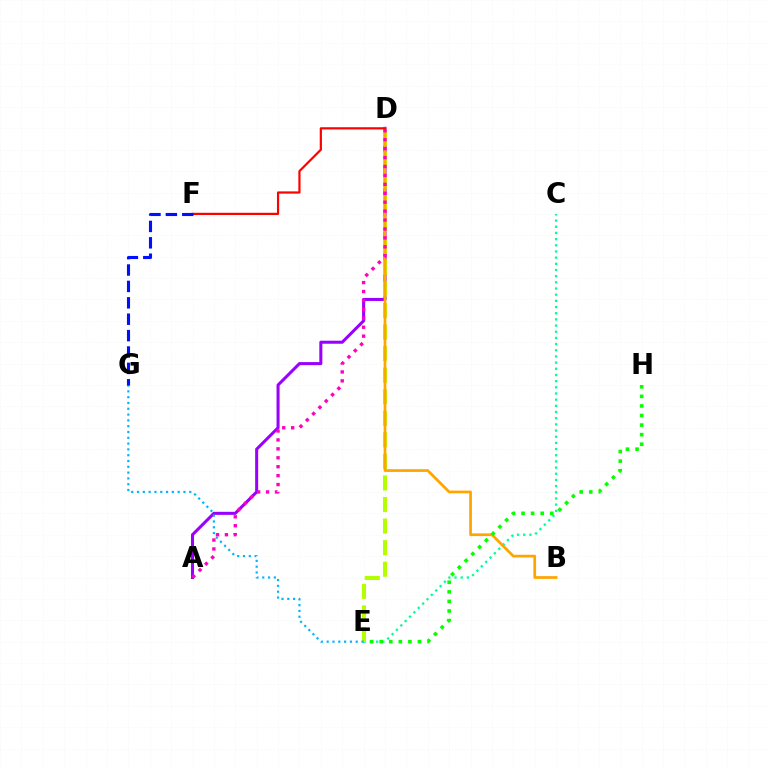{('C', 'E'): [{'color': '#00ff9d', 'line_style': 'dotted', 'thickness': 1.68}], ('A', 'D'): [{'color': '#9b00ff', 'line_style': 'solid', 'thickness': 2.19}, {'color': '#ff00bd', 'line_style': 'dotted', 'thickness': 2.43}], ('D', 'E'): [{'color': '#b3ff00', 'line_style': 'dashed', 'thickness': 2.93}], ('E', 'G'): [{'color': '#00b5ff', 'line_style': 'dotted', 'thickness': 1.58}], ('B', 'D'): [{'color': '#ffa500', 'line_style': 'solid', 'thickness': 1.96}], ('E', 'H'): [{'color': '#08ff00', 'line_style': 'dotted', 'thickness': 2.6}], ('D', 'F'): [{'color': '#ff0000', 'line_style': 'solid', 'thickness': 1.59}], ('F', 'G'): [{'color': '#0010ff', 'line_style': 'dashed', 'thickness': 2.23}]}